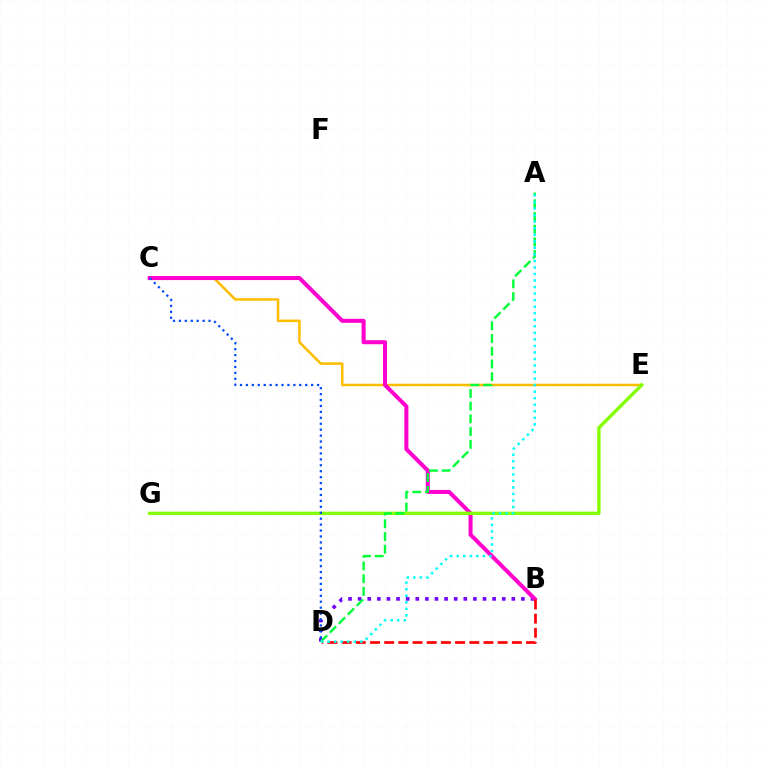{('B', 'D'): [{'color': '#7200ff', 'line_style': 'dotted', 'thickness': 2.61}, {'color': '#ff0000', 'line_style': 'dashed', 'thickness': 1.93}], ('C', 'E'): [{'color': '#ffbd00', 'line_style': 'solid', 'thickness': 1.82}], ('B', 'C'): [{'color': '#ff00cf', 'line_style': 'solid', 'thickness': 2.9}], ('E', 'G'): [{'color': '#84ff00', 'line_style': 'solid', 'thickness': 2.44}], ('A', 'D'): [{'color': '#00ff39', 'line_style': 'dashed', 'thickness': 1.73}, {'color': '#00fff6', 'line_style': 'dotted', 'thickness': 1.78}], ('C', 'D'): [{'color': '#004bff', 'line_style': 'dotted', 'thickness': 1.61}]}